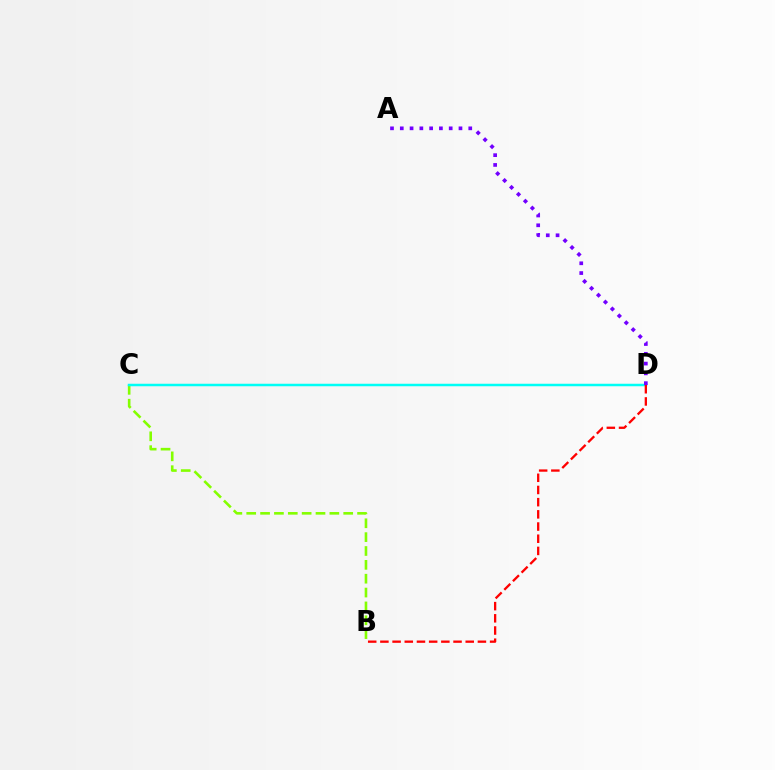{('B', 'C'): [{'color': '#84ff00', 'line_style': 'dashed', 'thickness': 1.88}], ('C', 'D'): [{'color': '#00fff6', 'line_style': 'solid', 'thickness': 1.8}], ('B', 'D'): [{'color': '#ff0000', 'line_style': 'dashed', 'thickness': 1.66}], ('A', 'D'): [{'color': '#7200ff', 'line_style': 'dotted', 'thickness': 2.66}]}